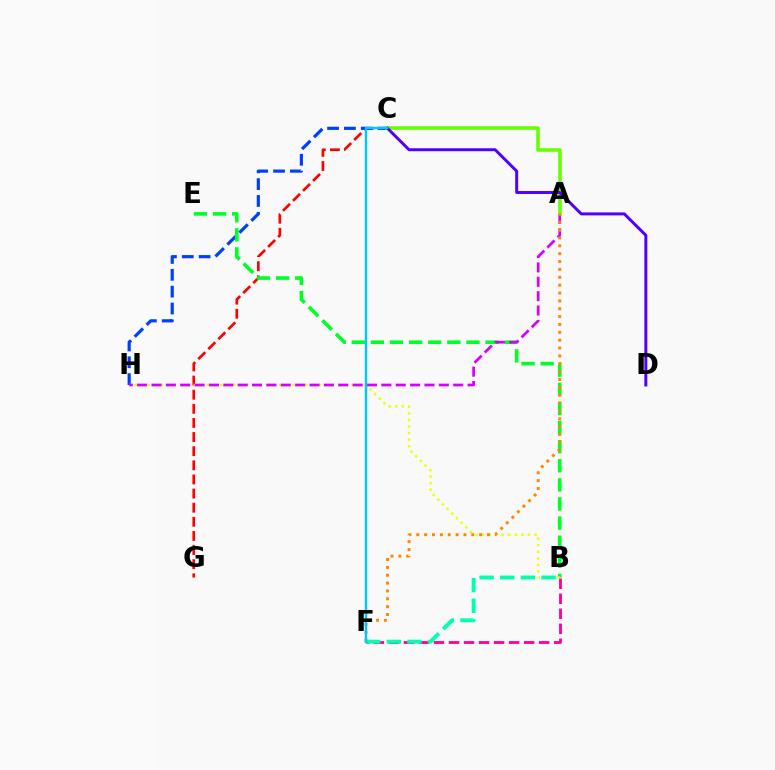{('C', 'G'): [{'color': '#ff0000', 'line_style': 'dashed', 'thickness': 1.92}], ('C', 'H'): [{'color': '#003fff', 'line_style': 'dashed', 'thickness': 2.29}], ('B', 'E'): [{'color': '#00ff27', 'line_style': 'dashed', 'thickness': 2.6}], ('B', 'H'): [{'color': '#eeff00', 'line_style': 'dotted', 'thickness': 1.79}], ('A', 'C'): [{'color': '#66ff00', 'line_style': 'solid', 'thickness': 2.57}], ('A', 'H'): [{'color': '#d600ff', 'line_style': 'dashed', 'thickness': 1.95}], ('B', 'F'): [{'color': '#ff00a0', 'line_style': 'dashed', 'thickness': 2.04}, {'color': '#00ffaf', 'line_style': 'dashed', 'thickness': 2.8}], ('A', 'F'): [{'color': '#ff8800', 'line_style': 'dotted', 'thickness': 2.14}], ('C', 'D'): [{'color': '#4f00ff', 'line_style': 'solid', 'thickness': 2.13}], ('C', 'F'): [{'color': '#00c7ff', 'line_style': 'solid', 'thickness': 1.73}]}